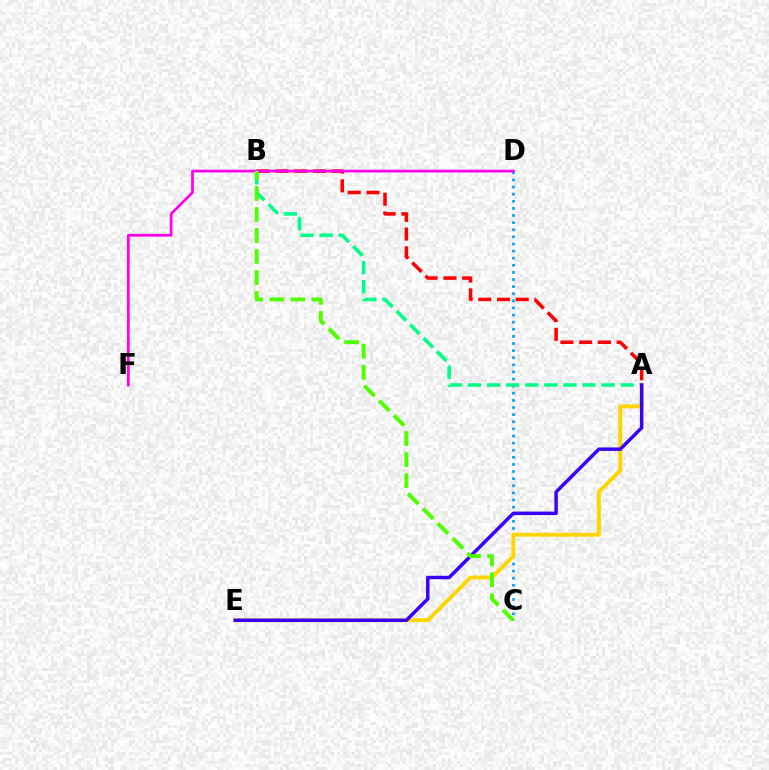{('A', 'B'): [{'color': '#ff0000', 'line_style': 'dashed', 'thickness': 2.55}, {'color': '#00ff86', 'line_style': 'dashed', 'thickness': 2.59}], ('C', 'D'): [{'color': '#009eff', 'line_style': 'dotted', 'thickness': 1.93}], ('D', 'F'): [{'color': '#ff00ed', 'line_style': 'solid', 'thickness': 1.97}], ('A', 'E'): [{'color': '#ffd500', 'line_style': 'solid', 'thickness': 2.82}, {'color': '#3700ff', 'line_style': 'solid', 'thickness': 2.5}], ('B', 'C'): [{'color': '#4fff00', 'line_style': 'dashed', 'thickness': 2.86}]}